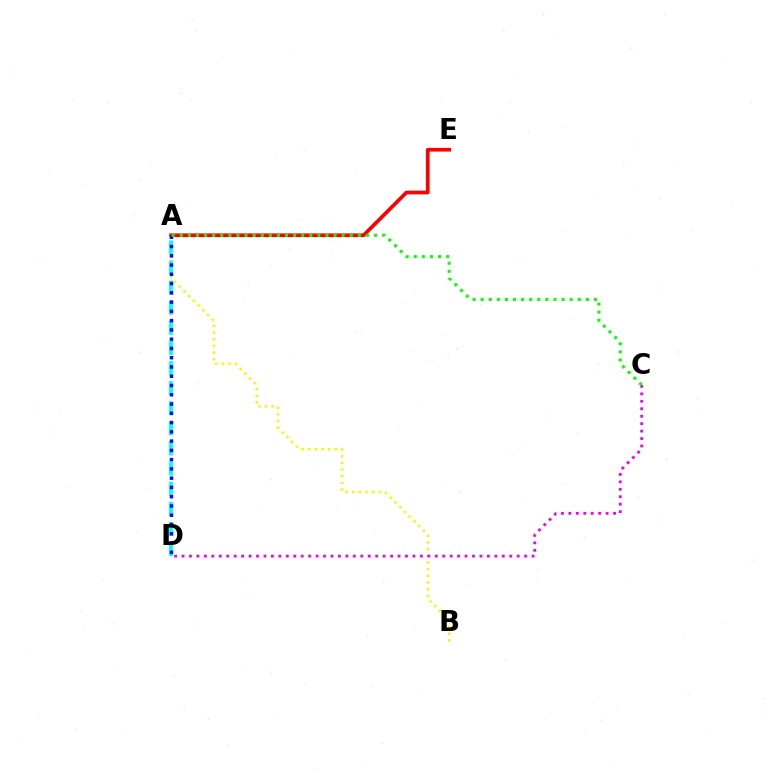{('A', 'B'): [{'color': '#fcf500', 'line_style': 'dotted', 'thickness': 1.81}], ('A', 'E'): [{'color': '#ff0000', 'line_style': 'solid', 'thickness': 2.66}], ('C', 'D'): [{'color': '#ee00ff', 'line_style': 'dotted', 'thickness': 2.02}], ('A', 'D'): [{'color': '#00fff6', 'line_style': 'dashed', 'thickness': 2.73}, {'color': '#0010ff', 'line_style': 'dotted', 'thickness': 2.52}], ('A', 'C'): [{'color': '#08ff00', 'line_style': 'dotted', 'thickness': 2.2}]}